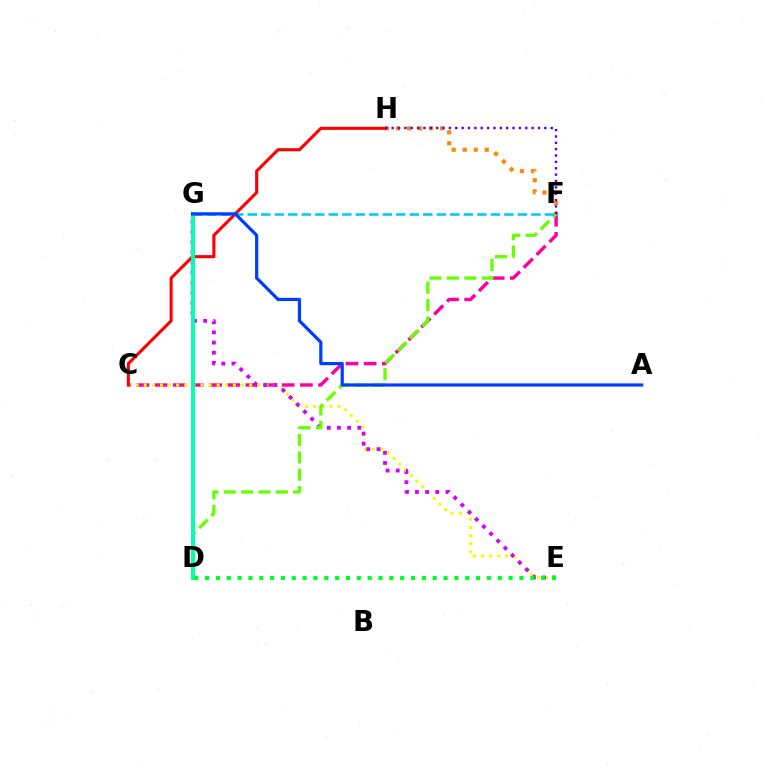{('F', 'H'): [{'color': '#ff8800', 'line_style': 'dotted', 'thickness': 2.99}, {'color': '#4f00ff', 'line_style': 'dotted', 'thickness': 1.73}], ('C', 'F'): [{'color': '#ff00a0', 'line_style': 'dashed', 'thickness': 2.47}], ('C', 'E'): [{'color': '#eeff00', 'line_style': 'dotted', 'thickness': 2.2}], ('E', 'G'): [{'color': '#d600ff', 'line_style': 'dotted', 'thickness': 2.76}], ('C', 'H'): [{'color': '#ff0000', 'line_style': 'solid', 'thickness': 2.22}], ('D', 'F'): [{'color': '#66ff00', 'line_style': 'dashed', 'thickness': 2.36}], ('F', 'G'): [{'color': '#00c7ff', 'line_style': 'dashed', 'thickness': 1.83}], ('D', 'G'): [{'color': '#00ffaf', 'line_style': 'solid', 'thickness': 2.83}], ('A', 'G'): [{'color': '#003fff', 'line_style': 'solid', 'thickness': 2.31}], ('D', 'E'): [{'color': '#00ff27', 'line_style': 'dotted', 'thickness': 2.95}]}